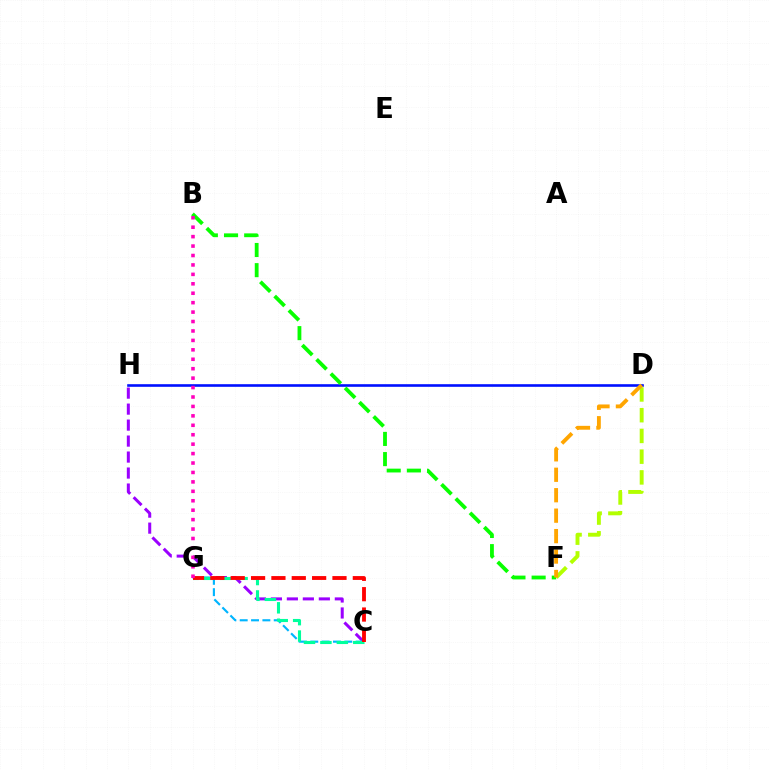{('C', 'H'): [{'color': '#9b00ff', 'line_style': 'dashed', 'thickness': 2.17}], ('D', 'H'): [{'color': '#0010ff', 'line_style': 'solid', 'thickness': 1.88}], ('B', 'F'): [{'color': '#08ff00', 'line_style': 'dashed', 'thickness': 2.74}], ('C', 'G'): [{'color': '#00b5ff', 'line_style': 'dashed', 'thickness': 1.54}, {'color': '#00ff9d', 'line_style': 'dashed', 'thickness': 2.23}, {'color': '#ff0000', 'line_style': 'dashed', 'thickness': 2.76}], ('D', 'F'): [{'color': '#b3ff00', 'line_style': 'dashed', 'thickness': 2.82}, {'color': '#ffa500', 'line_style': 'dashed', 'thickness': 2.78}], ('B', 'G'): [{'color': '#ff00bd', 'line_style': 'dotted', 'thickness': 2.56}]}